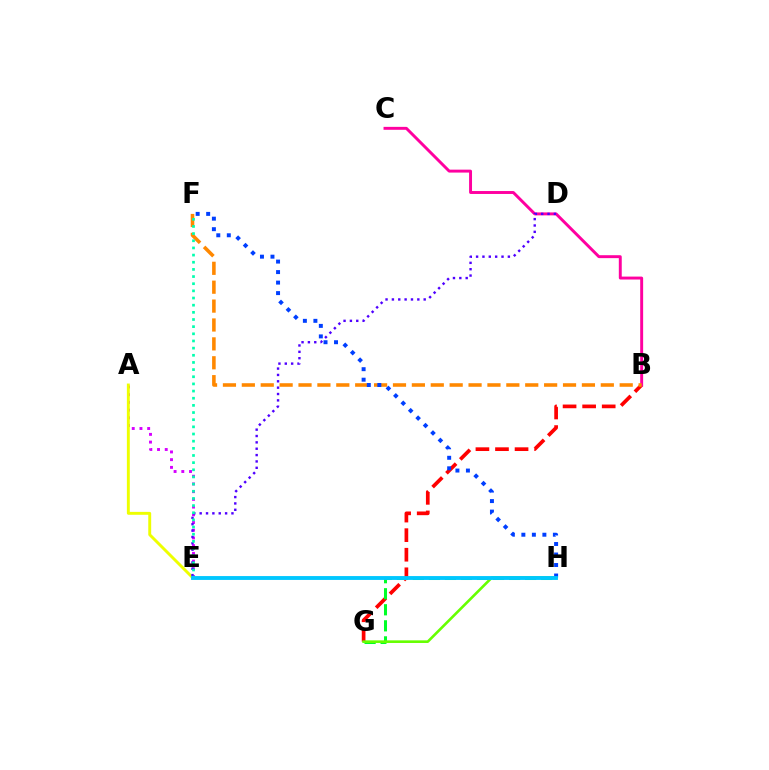{('A', 'E'): [{'color': '#d600ff', 'line_style': 'dotted', 'thickness': 2.1}, {'color': '#eeff00', 'line_style': 'solid', 'thickness': 2.1}], ('B', 'G'): [{'color': '#ff0000', 'line_style': 'dashed', 'thickness': 2.66}], ('B', 'C'): [{'color': '#ff00a0', 'line_style': 'solid', 'thickness': 2.11}], ('D', 'E'): [{'color': '#4f00ff', 'line_style': 'dotted', 'thickness': 1.73}], ('G', 'H'): [{'color': '#00ff27', 'line_style': 'dashed', 'thickness': 2.18}, {'color': '#66ff00', 'line_style': 'solid', 'thickness': 1.89}], ('B', 'F'): [{'color': '#ff8800', 'line_style': 'dashed', 'thickness': 2.57}], ('E', 'F'): [{'color': '#00ffaf', 'line_style': 'dotted', 'thickness': 1.94}], ('F', 'H'): [{'color': '#003fff', 'line_style': 'dotted', 'thickness': 2.85}], ('E', 'H'): [{'color': '#00c7ff', 'line_style': 'solid', 'thickness': 2.78}]}